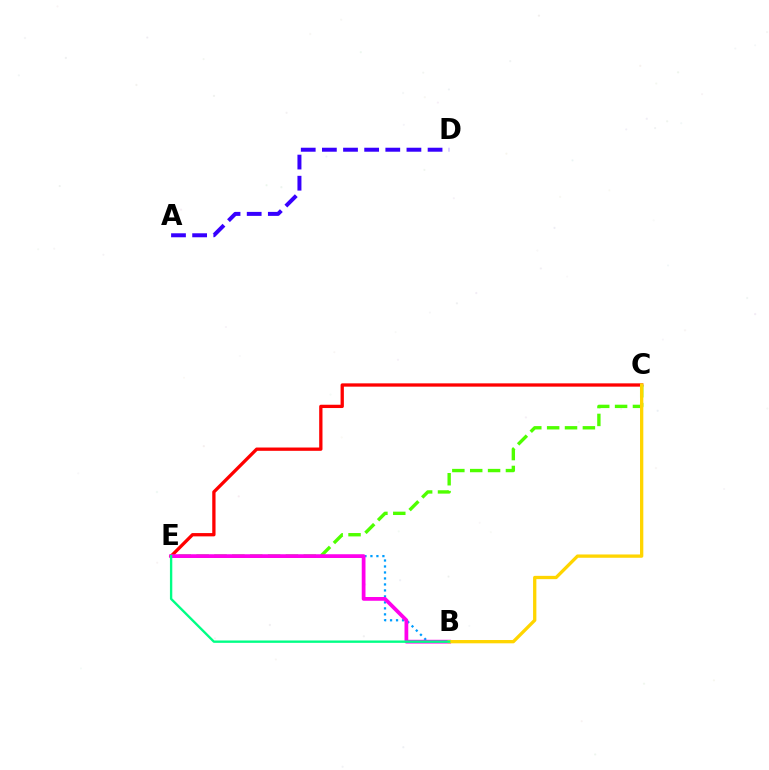{('C', 'E'): [{'color': '#ff0000', 'line_style': 'solid', 'thickness': 2.37}, {'color': '#4fff00', 'line_style': 'dashed', 'thickness': 2.43}], ('B', 'E'): [{'color': '#009eff', 'line_style': 'dotted', 'thickness': 1.63}, {'color': '#ff00ed', 'line_style': 'solid', 'thickness': 2.7}, {'color': '#00ff86', 'line_style': 'solid', 'thickness': 1.7}], ('B', 'C'): [{'color': '#ffd500', 'line_style': 'solid', 'thickness': 2.38}], ('A', 'D'): [{'color': '#3700ff', 'line_style': 'dashed', 'thickness': 2.87}]}